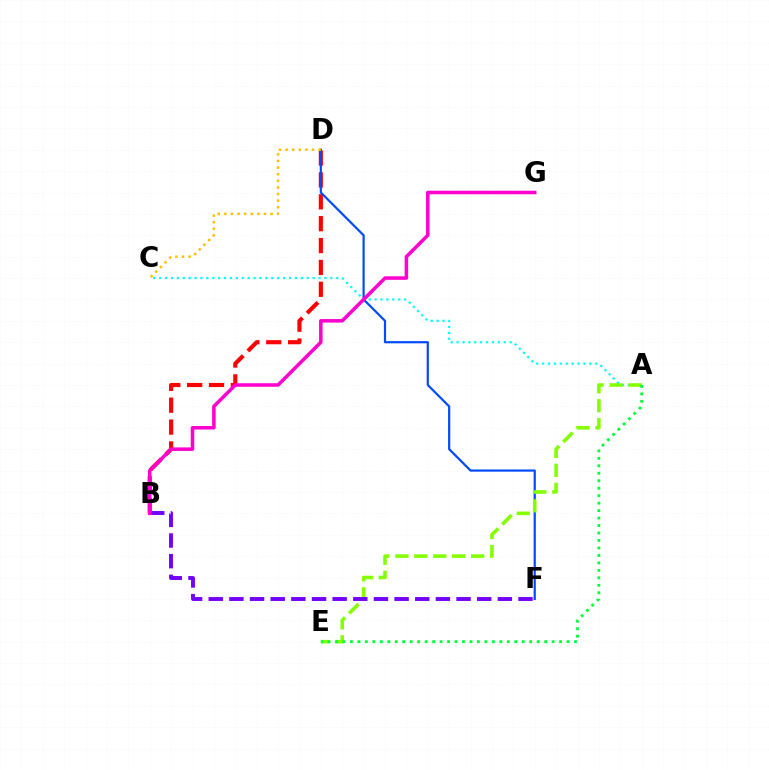{('B', 'D'): [{'color': '#ff0000', 'line_style': 'dashed', 'thickness': 2.97}], ('D', 'F'): [{'color': '#004bff', 'line_style': 'solid', 'thickness': 1.59}], ('A', 'C'): [{'color': '#00fff6', 'line_style': 'dotted', 'thickness': 1.6}], ('A', 'E'): [{'color': '#84ff00', 'line_style': 'dashed', 'thickness': 2.58}, {'color': '#00ff39', 'line_style': 'dotted', 'thickness': 2.03}], ('C', 'D'): [{'color': '#ffbd00', 'line_style': 'dotted', 'thickness': 1.79}], ('B', 'F'): [{'color': '#7200ff', 'line_style': 'dashed', 'thickness': 2.81}], ('B', 'G'): [{'color': '#ff00cf', 'line_style': 'solid', 'thickness': 2.54}]}